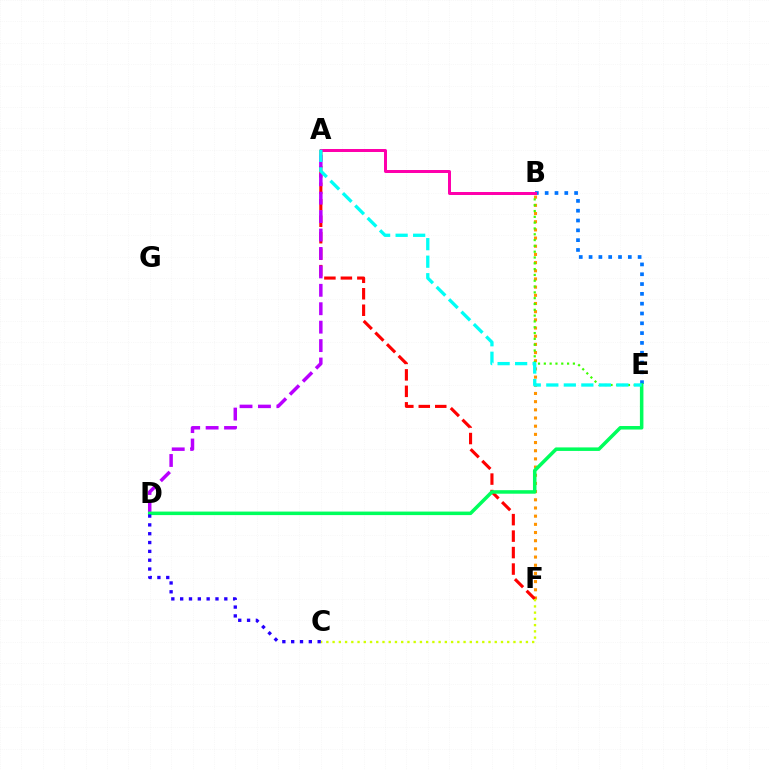{('B', 'F'): [{'color': '#ff9400', 'line_style': 'dotted', 'thickness': 2.22}], ('B', 'E'): [{'color': '#3dff00', 'line_style': 'dotted', 'thickness': 1.58}, {'color': '#0074ff', 'line_style': 'dotted', 'thickness': 2.67}], ('A', 'F'): [{'color': '#ff0000', 'line_style': 'dashed', 'thickness': 2.24}], ('A', 'D'): [{'color': '#b900ff', 'line_style': 'dashed', 'thickness': 2.5}], ('A', 'B'): [{'color': '#ff00ac', 'line_style': 'solid', 'thickness': 2.15}], ('D', 'E'): [{'color': '#00ff5c', 'line_style': 'solid', 'thickness': 2.54}], ('A', 'E'): [{'color': '#00fff6', 'line_style': 'dashed', 'thickness': 2.38}], ('C', 'F'): [{'color': '#d1ff00', 'line_style': 'dotted', 'thickness': 1.69}], ('C', 'D'): [{'color': '#2500ff', 'line_style': 'dotted', 'thickness': 2.4}]}